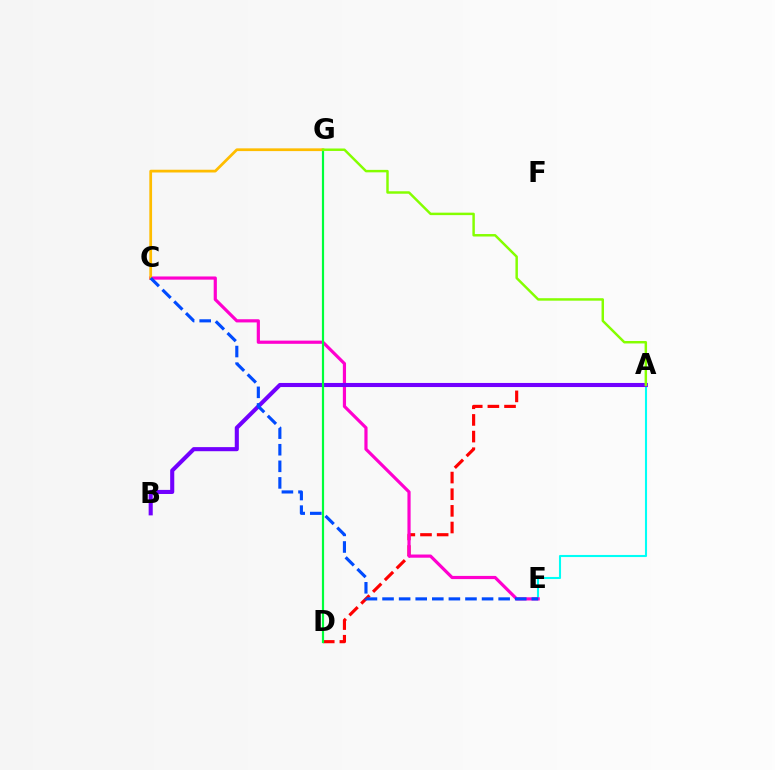{('A', 'D'): [{'color': '#ff0000', 'line_style': 'dashed', 'thickness': 2.26}], ('A', 'E'): [{'color': '#00fff6', 'line_style': 'solid', 'thickness': 1.5}], ('C', 'E'): [{'color': '#ff00cf', 'line_style': 'solid', 'thickness': 2.29}, {'color': '#004bff', 'line_style': 'dashed', 'thickness': 2.25}], ('A', 'B'): [{'color': '#7200ff', 'line_style': 'solid', 'thickness': 2.95}], ('D', 'G'): [{'color': '#00ff39', 'line_style': 'solid', 'thickness': 1.57}], ('C', 'G'): [{'color': '#ffbd00', 'line_style': 'solid', 'thickness': 1.98}], ('A', 'G'): [{'color': '#84ff00', 'line_style': 'solid', 'thickness': 1.77}]}